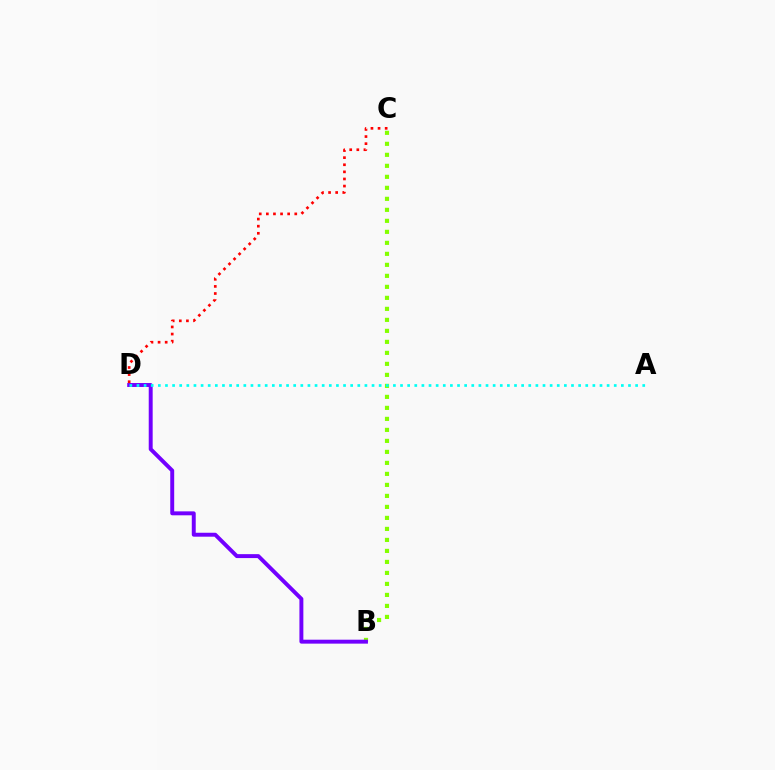{('B', 'C'): [{'color': '#84ff00', 'line_style': 'dotted', 'thickness': 2.99}], ('B', 'D'): [{'color': '#7200ff', 'line_style': 'solid', 'thickness': 2.83}], ('A', 'D'): [{'color': '#00fff6', 'line_style': 'dotted', 'thickness': 1.94}], ('C', 'D'): [{'color': '#ff0000', 'line_style': 'dotted', 'thickness': 1.93}]}